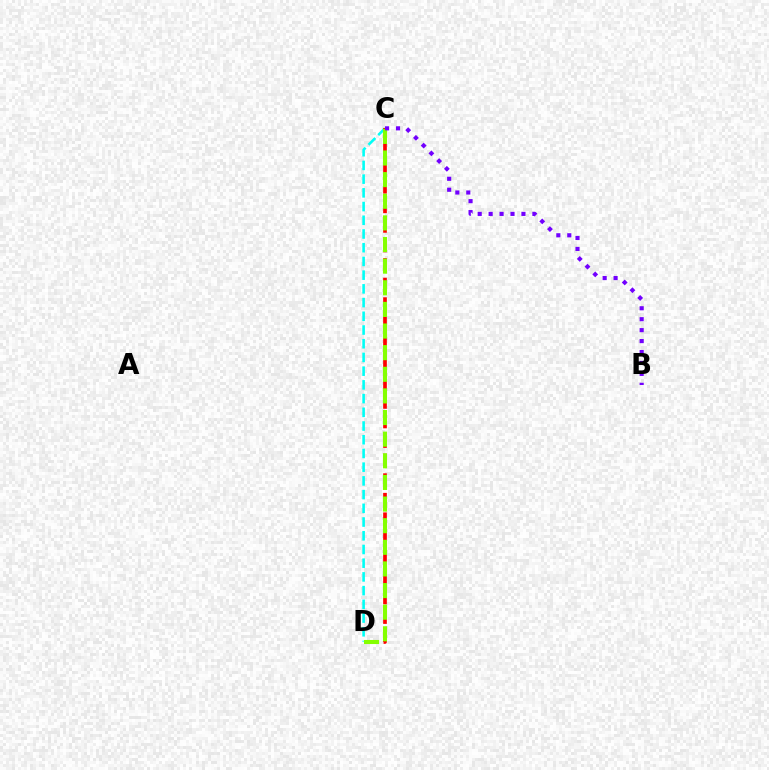{('C', 'D'): [{'color': '#00fff6', 'line_style': 'dashed', 'thickness': 1.86}, {'color': '#ff0000', 'line_style': 'dashed', 'thickness': 2.66}, {'color': '#84ff00', 'line_style': 'dashed', 'thickness': 2.94}], ('B', 'C'): [{'color': '#7200ff', 'line_style': 'dotted', 'thickness': 2.97}]}